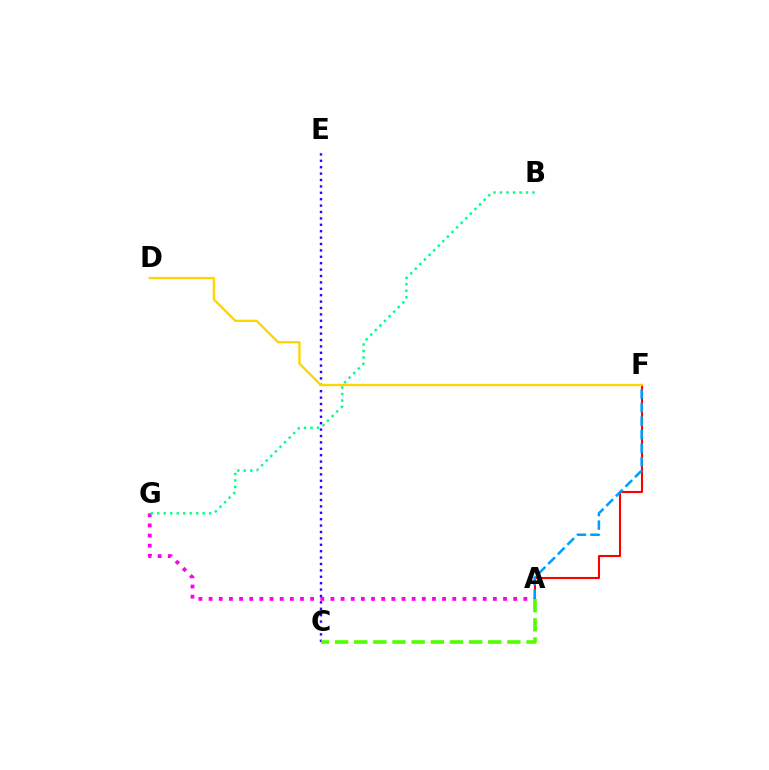{('A', 'G'): [{'color': '#ff00ed', 'line_style': 'dotted', 'thickness': 2.76}], ('C', 'E'): [{'color': '#3700ff', 'line_style': 'dotted', 'thickness': 1.74}], ('A', 'F'): [{'color': '#ff0000', 'line_style': 'solid', 'thickness': 1.5}, {'color': '#009eff', 'line_style': 'dashed', 'thickness': 1.84}], ('A', 'C'): [{'color': '#4fff00', 'line_style': 'dashed', 'thickness': 2.6}], ('B', 'G'): [{'color': '#00ff86', 'line_style': 'dotted', 'thickness': 1.76}], ('D', 'F'): [{'color': '#ffd500', 'line_style': 'solid', 'thickness': 1.68}]}